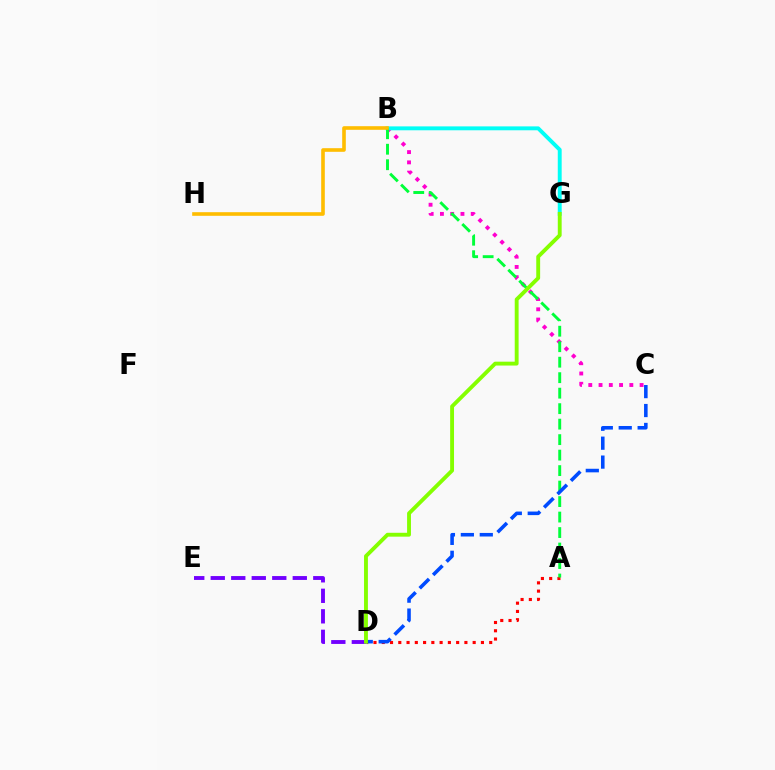{('A', 'D'): [{'color': '#ff0000', 'line_style': 'dotted', 'thickness': 2.25}], ('B', 'C'): [{'color': '#ff00cf', 'line_style': 'dotted', 'thickness': 2.79}], ('B', 'G'): [{'color': '#00fff6', 'line_style': 'solid', 'thickness': 2.81}], ('A', 'B'): [{'color': '#00ff39', 'line_style': 'dashed', 'thickness': 2.1}], ('C', 'D'): [{'color': '#004bff', 'line_style': 'dashed', 'thickness': 2.57}], ('D', 'E'): [{'color': '#7200ff', 'line_style': 'dashed', 'thickness': 2.79}], ('D', 'G'): [{'color': '#84ff00', 'line_style': 'solid', 'thickness': 2.79}], ('B', 'H'): [{'color': '#ffbd00', 'line_style': 'solid', 'thickness': 2.6}]}